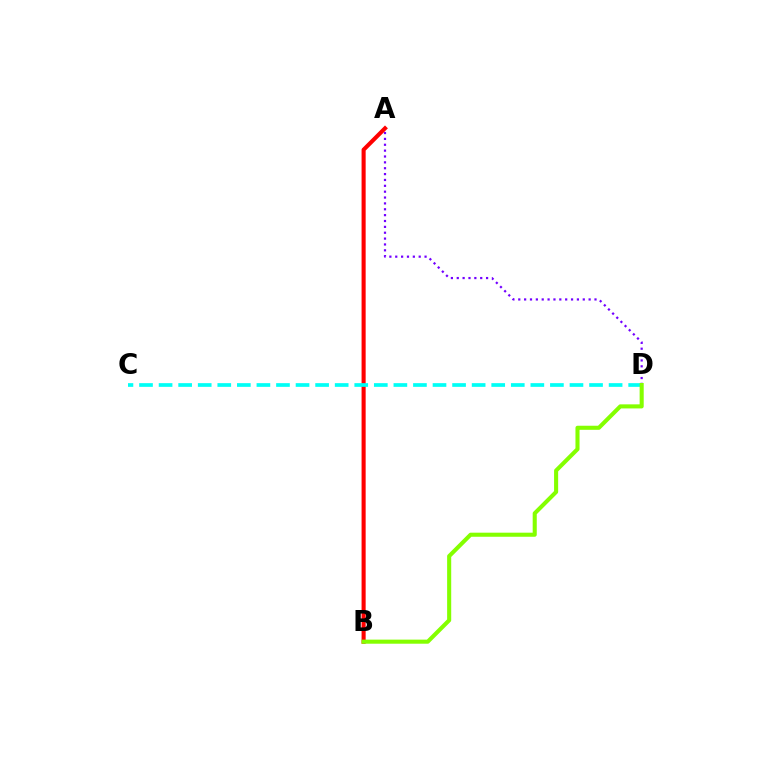{('A', 'D'): [{'color': '#7200ff', 'line_style': 'dotted', 'thickness': 1.59}], ('A', 'B'): [{'color': '#ff0000', 'line_style': 'solid', 'thickness': 2.94}], ('C', 'D'): [{'color': '#00fff6', 'line_style': 'dashed', 'thickness': 2.66}], ('B', 'D'): [{'color': '#84ff00', 'line_style': 'solid', 'thickness': 2.94}]}